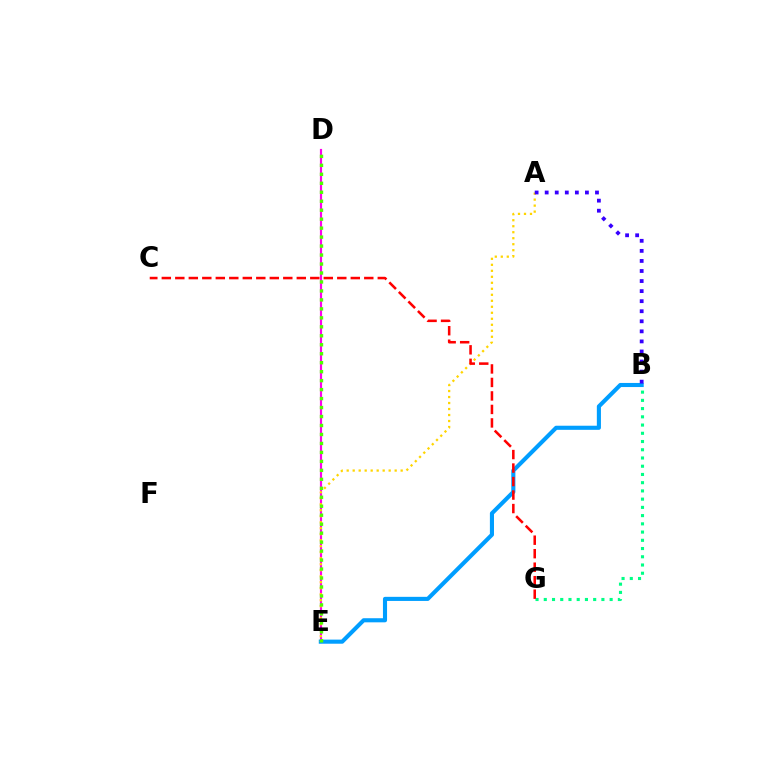{('D', 'E'): [{'color': '#ff00ed', 'line_style': 'solid', 'thickness': 1.56}, {'color': '#4fff00', 'line_style': 'dotted', 'thickness': 2.44}], ('B', 'E'): [{'color': '#009eff', 'line_style': 'solid', 'thickness': 2.96}], ('A', 'E'): [{'color': '#ffd500', 'line_style': 'dotted', 'thickness': 1.63}], ('B', 'G'): [{'color': '#00ff86', 'line_style': 'dotted', 'thickness': 2.24}], ('C', 'G'): [{'color': '#ff0000', 'line_style': 'dashed', 'thickness': 1.83}], ('A', 'B'): [{'color': '#3700ff', 'line_style': 'dotted', 'thickness': 2.73}]}